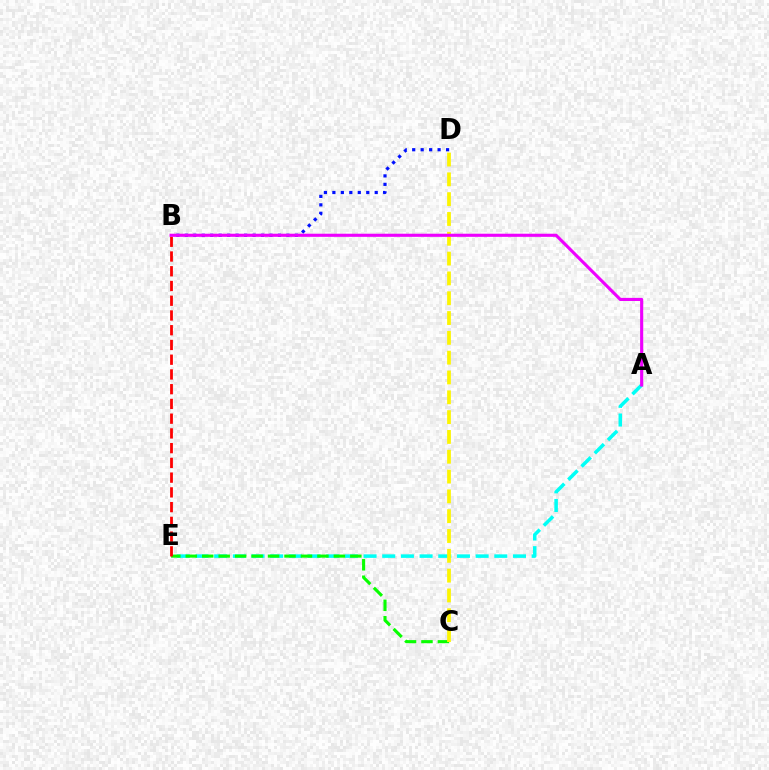{('A', 'E'): [{'color': '#00fff6', 'line_style': 'dashed', 'thickness': 2.54}], ('B', 'D'): [{'color': '#0010ff', 'line_style': 'dotted', 'thickness': 2.3}], ('C', 'E'): [{'color': '#08ff00', 'line_style': 'dashed', 'thickness': 2.24}], ('C', 'D'): [{'color': '#fcf500', 'line_style': 'dashed', 'thickness': 2.69}], ('B', 'E'): [{'color': '#ff0000', 'line_style': 'dashed', 'thickness': 2.0}], ('A', 'B'): [{'color': '#ee00ff', 'line_style': 'solid', 'thickness': 2.24}]}